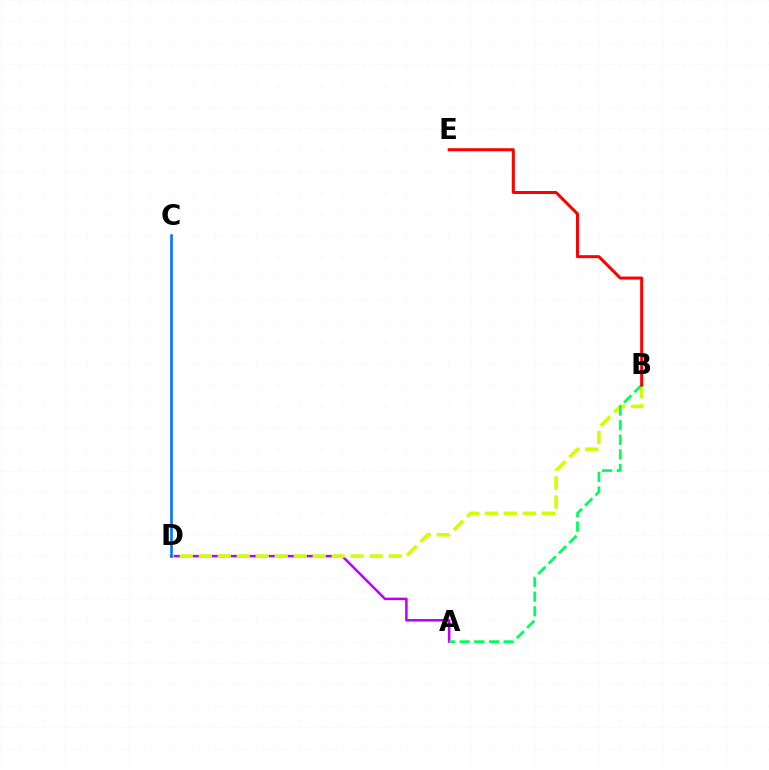{('A', 'D'): [{'color': '#b900ff', 'line_style': 'solid', 'thickness': 1.81}], ('B', 'D'): [{'color': '#d1ff00', 'line_style': 'dashed', 'thickness': 2.58}], ('A', 'B'): [{'color': '#00ff5c', 'line_style': 'dashed', 'thickness': 1.99}], ('C', 'D'): [{'color': '#0074ff', 'line_style': 'solid', 'thickness': 1.87}], ('B', 'E'): [{'color': '#ff0000', 'line_style': 'solid', 'thickness': 2.16}]}